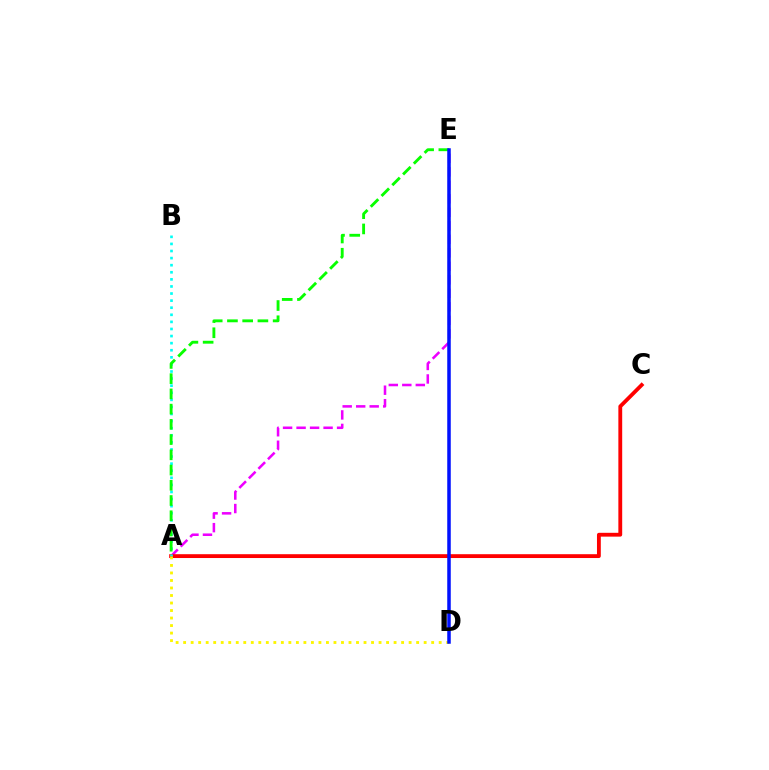{('A', 'E'): [{'color': '#ee00ff', 'line_style': 'dashed', 'thickness': 1.83}, {'color': '#08ff00', 'line_style': 'dashed', 'thickness': 2.07}], ('A', 'C'): [{'color': '#ff0000', 'line_style': 'solid', 'thickness': 2.76}], ('A', 'B'): [{'color': '#00fff6', 'line_style': 'dotted', 'thickness': 1.93}], ('A', 'D'): [{'color': '#fcf500', 'line_style': 'dotted', 'thickness': 2.04}], ('D', 'E'): [{'color': '#0010ff', 'line_style': 'solid', 'thickness': 2.53}]}